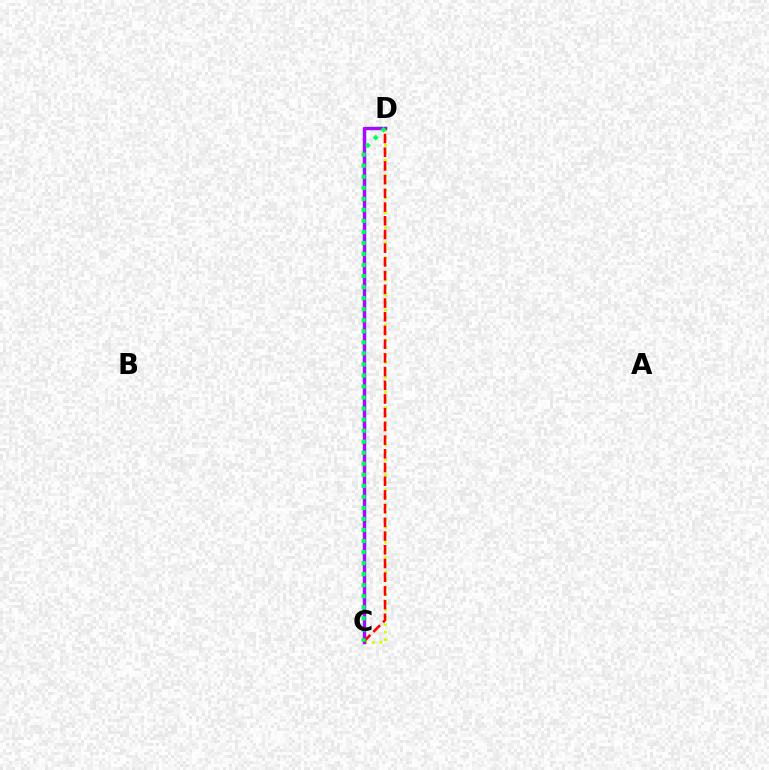{('C', 'D'): [{'color': '#d1ff00', 'line_style': 'dotted', 'thickness': 2.03}, {'color': '#0074ff', 'line_style': 'solid', 'thickness': 2.51}, {'color': '#b900ff', 'line_style': 'solid', 'thickness': 2.13}, {'color': '#ff0000', 'line_style': 'dashed', 'thickness': 1.86}, {'color': '#00ff5c', 'line_style': 'dotted', 'thickness': 3.0}]}